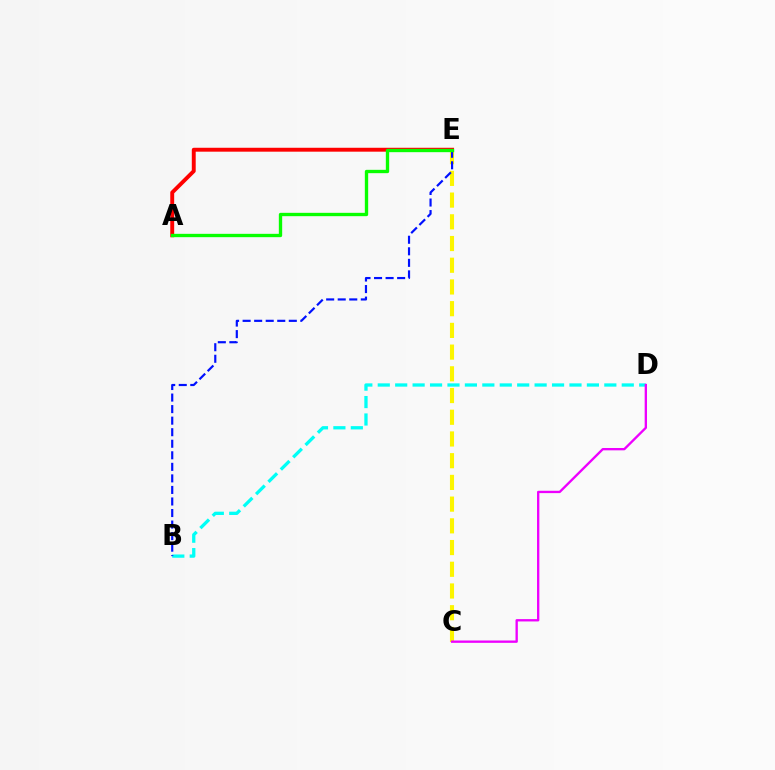{('A', 'E'): [{'color': '#ff0000', 'line_style': 'solid', 'thickness': 2.81}, {'color': '#08ff00', 'line_style': 'solid', 'thickness': 2.41}], ('B', 'D'): [{'color': '#00fff6', 'line_style': 'dashed', 'thickness': 2.37}], ('C', 'E'): [{'color': '#fcf500', 'line_style': 'dashed', 'thickness': 2.95}], ('C', 'D'): [{'color': '#ee00ff', 'line_style': 'solid', 'thickness': 1.68}], ('B', 'E'): [{'color': '#0010ff', 'line_style': 'dashed', 'thickness': 1.57}]}